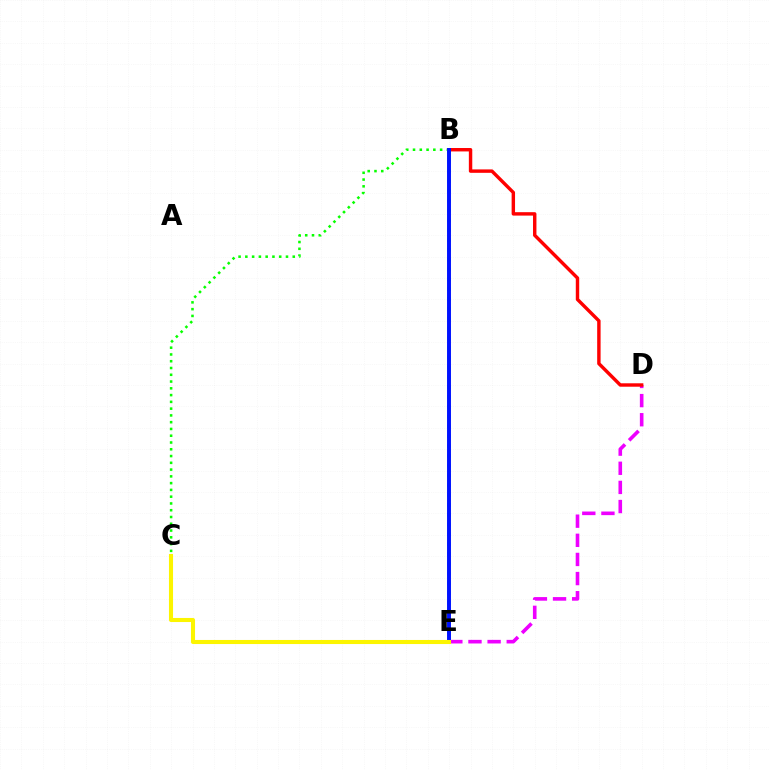{('B', 'C'): [{'color': '#08ff00', 'line_style': 'dotted', 'thickness': 1.84}], ('B', 'E'): [{'color': '#00fff6', 'line_style': 'dotted', 'thickness': 2.66}, {'color': '#0010ff', 'line_style': 'solid', 'thickness': 2.83}], ('D', 'E'): [{'color': '#ee00ff', 'line_style': 'dashed', 'thickness': 2.6}], ('B', 'D'): [{'color': '#ff0000', 'line_style': 'solid', 'thickness': 2.46}], ('C', 'E'): [{'color': '#fcf500', 'line_style': 'solid', 'thickness': 2.93}]}